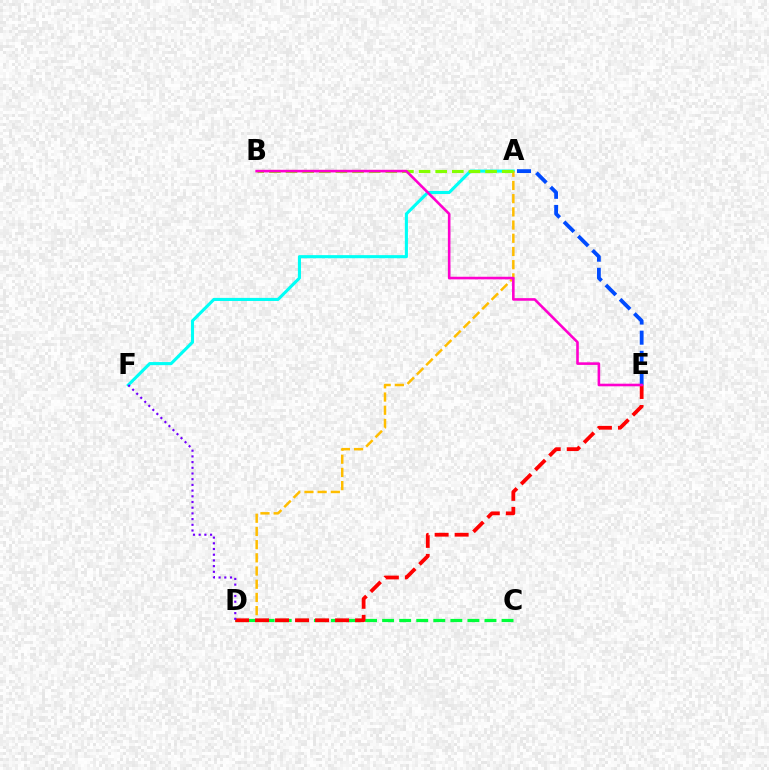{('A', 'E'): [{'color': '#004bff', 'line_style': 'dashed', 'thickness': 2.74}], ('A', 'F'): [{'color': '#00fff6', 'line_style': 'solid', 'thickness': 2.23}], ('A', 'D'): [{'color': '#ffbd00', 'line_style': 'dashed', 'thickness': 1.79}], ('C', 'D'): [{'color': '#00ff39', 'line_style': 'dashed', 'thickness': 2.32}], ('D', 'E'): [{'color': '#ff0000', 'line_style': 'dashed', 'thickness': 2.72}], ('A', 'B'): [{'color': '#84ff00', 'line_style': 'dashed', 'thickness': 2.26}], ('B', 'E'): [{'color': '#ff00cf', 'line_style': 'solid', 'thickness': 1.87}], ('D', 'F'): [{'color': '#7200ff', 'line_style': 'dotted', 'thickness': 1.55}]}